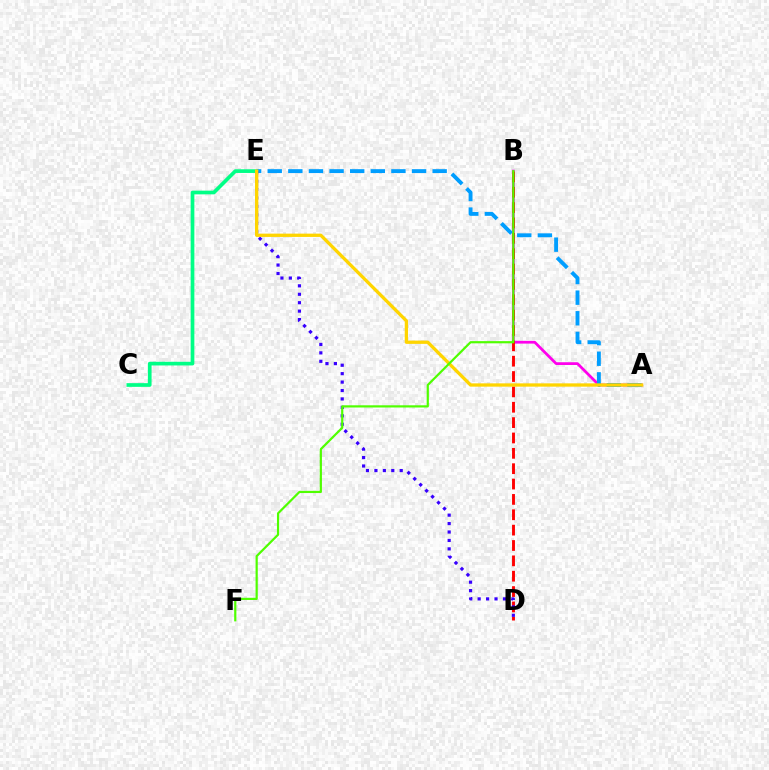{('C', 'E'): [{'color': '#00ff86', 'line_style': 'solid', 'thickness': 2.66}], ('A', 'B'): [{'color': '#ff00ed', 'line_style': 'solid', 'thickness': 1.98}], ('A', 'E'): [{'color': '#009eff', 'line_style': 'dashed', 'thickness': 2.8}, {'color': '#ffd500', 'line_style': 'solid', 'thickness': 2.37}], ('B', 'D'): [{'color': '#ff0000', 'line_style': 'dashed', 'thickness': 2.09}], ('D', 'E'): [{'color': '#3700ff', 'line_style': 'dotted', 'thickness': 2.29}], ('B', 'F'): [{'color': '#4fff00', 'line_style': 'solid', 'thickness': 1.58}]}